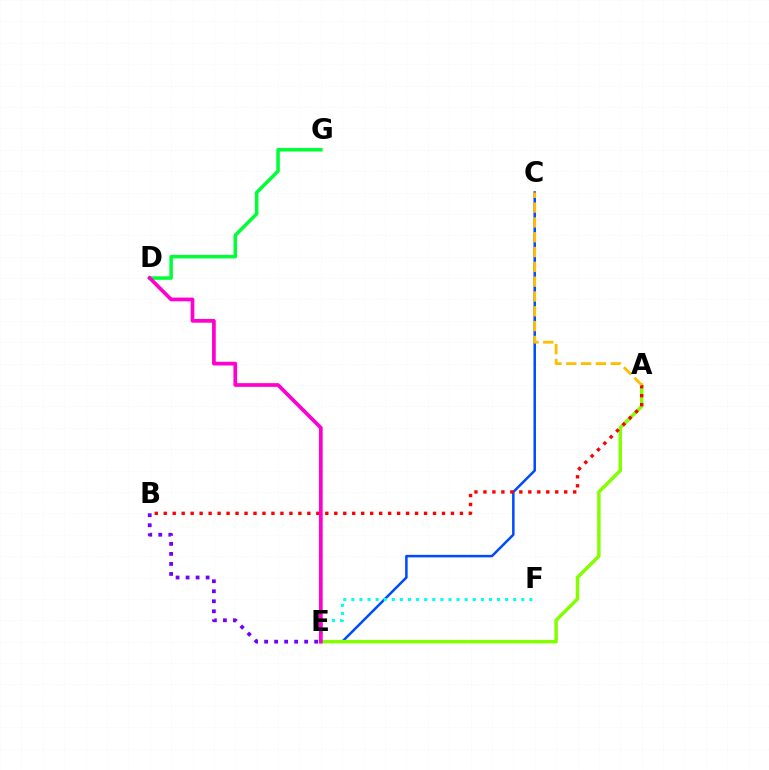{('D', 'G'): [{'color': '#00ff39', 'line_style': 'solid', 'thickness': 2.55}], ('C', 'E'): [{'color': '#004bff', 'line_style': 'solid', 'thickness': 1.81}], ('B', 'E'): [{'color': '#7200ff', 'line_style': 'dotted', 'thickness': 2.72}], ('A', 'E'): [{'color': '#84ff00', 'line_style': 'solid', 'thickness': 2.5}], ('E', 'F'): [{'color': '#00fff6', 'line_style': 'dotted', 'thickness': 2.2}], ('A', 'B'): [{'color': '#ff0000', 'line_style': 'dotted', 'thickness': 2.44}], ('D', 'E'): [{'color': '#ff00cf', 'line_style': 'solid', 'thickness': 2.68}], ('A', 'C'): [{'color': '#ffbd00', 'line_style': 'dashed', 'thickness': 2.01}]}